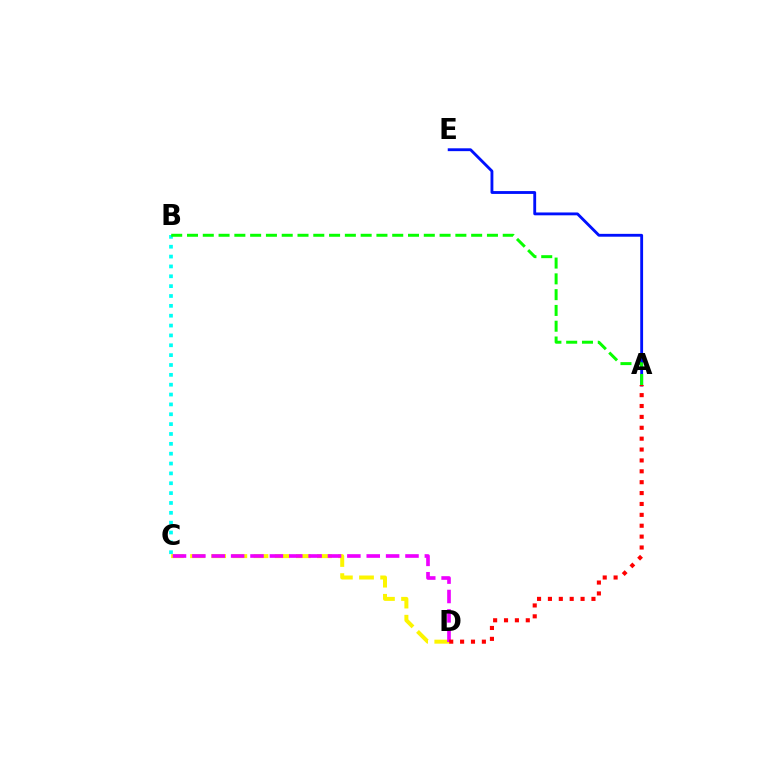{('B', 'C'): [{'color': '#00fff6', 'line_style': 'dotted', 'thickness': 2.68}], ('C', 'D'): [{'color': '#fcf500', 'line_style': 'dashed', 'thickness': 2.87}, {'color': '#ee00ff', 'line_style': 'dashed', 'thickness': 2.63}], ('A', 'E'): [{'color': '#0010ff', 'line_style': 'solid', 'thickness': 2.05}], ('A', 'D'): [{'color': '#ff0000', 'line_style': 'dotted', 'thickness': 2.96}], ('A', 'B'): [{'color': '#08ff00', 'line_style': 'dashed', 'thickness': 2.14}]}